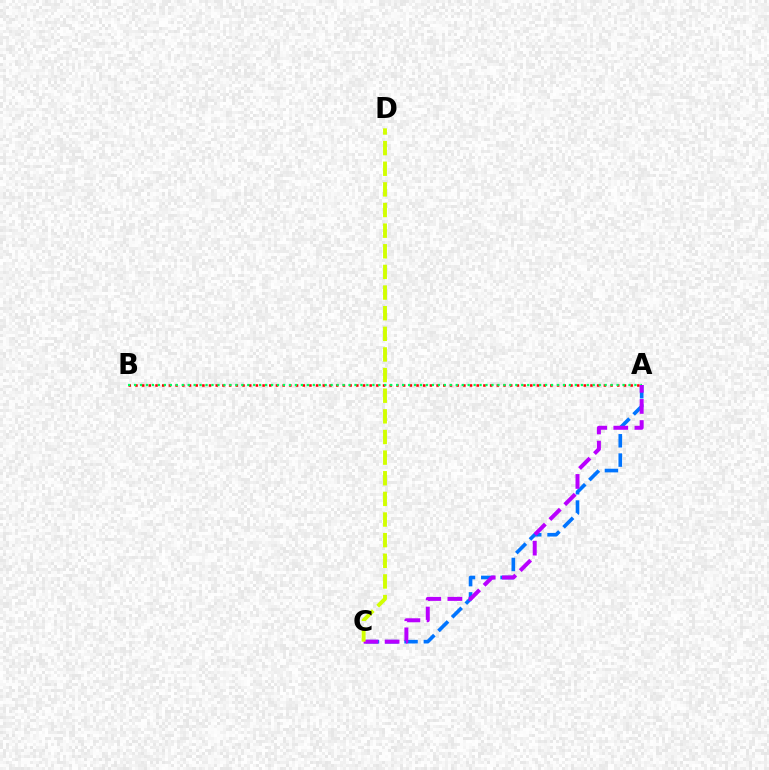{('A', 'C'): [{'color': '#0074ff', 'line_style': 'dashed', 'thickness': 2.62}, {'color': '#b900ff', 'line_style': 'dashed', 'thickness': 2.87}], ('A', 'B'): [{'color': '#ff0000', 'line_style': 'dotted', 'thickness': 1.82}, {'color': '#00ff5c', 'line_style': 'dotted', 'thickness': 1.62}], ('C', 'D'): [{'color': '#d1ff00', 'line_style': 'dashed', 'thickness': 2.8}]}